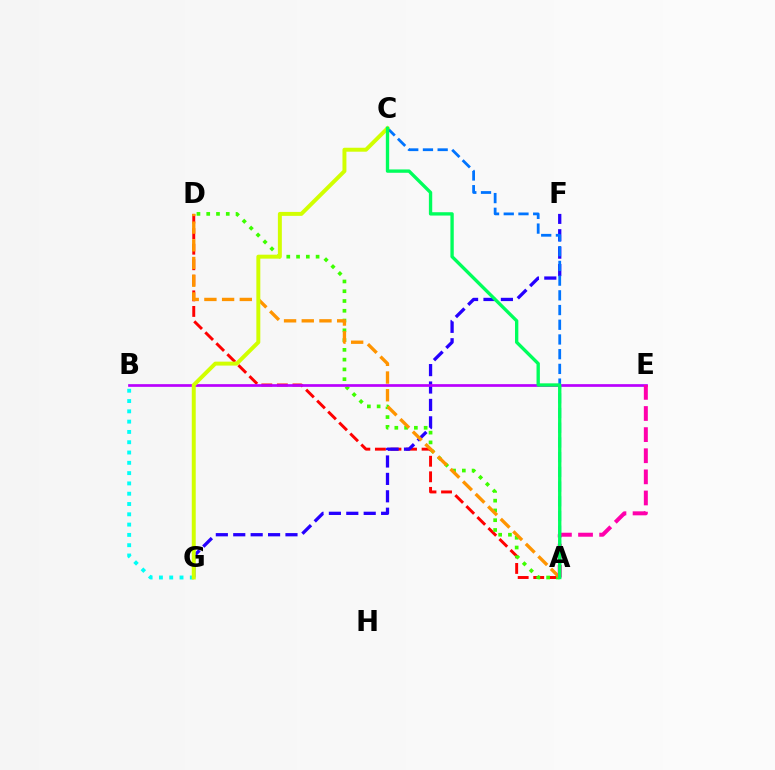{('A', 'D'): [{'color': '#ff0000', 'line_style': 'dashed', 'thickness': 2.11}, {'color': '#3dff00', 'line_style': 'dotted', 'thickness': 2.65}, {'color': '#ff9400', 'line_style': 'dashed', 'thickness': 2.4}], ('F', 'G'): [{'color': '#2500ff', 'line_style': 'dashed', 'thickness': 2.37}], ('B', 'G'): [{'color': '#00fff6', 'line_style': 'dotted', 'thickness': 2.8}], ('B', 'E'): [{'color': '#b900ff', 'line_style': 'solid', 'thickness': 1.95}], ('A', 'C'): [{'color': '#0074ff', 'line_style': 'dashed', 'thickness': 2.0}, {'color': '#00ff5c', 'line_style': 'solid', 'thickness': 2.41}], ('C', 'G'): [{'color': '#d1ff00', 'line_style': 'solid', 'thickness': 2.84}], ('A', 'E'): [{'color': '#ff00ac', 'line_style': 'dashed', 'thickness': 2.87}]}